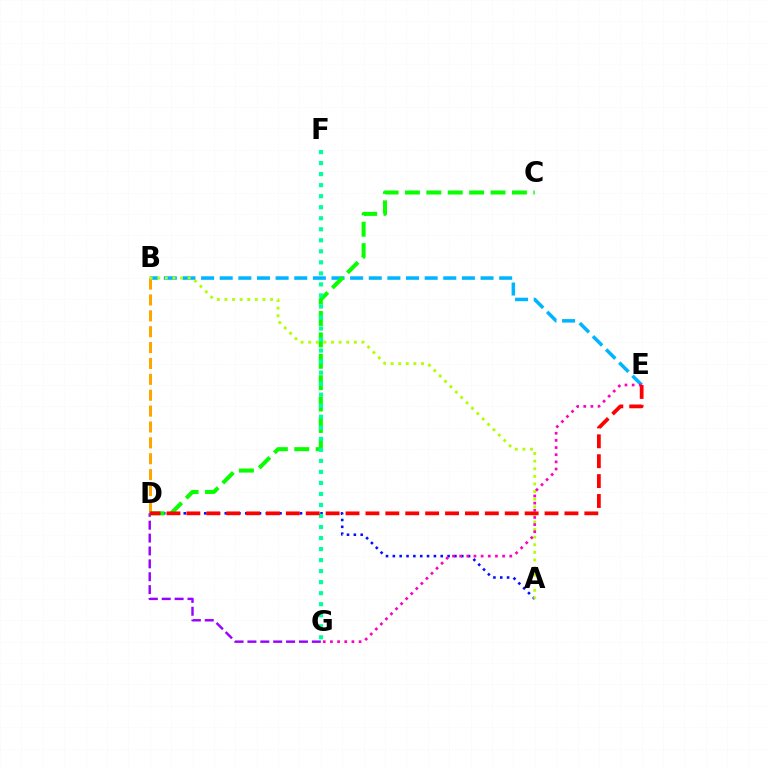{('A', 'D'): [{'color': '#0010ff', 'line_style': 'dotted', 'thickness': 1.86}], ('D', 'G'): [{'color': '#9b00ff', 'line_style': 'dashed', 'thickness': 1.75}], ('B', 'E'): [{'color': '#00b5ff', 'line_style': 'dashed', 'thickness': 2.53}], ('B', 'D'): [{'color': '#ffa500', 'line_style': 'dashed', 'thickness': 2.16}], ('C', 'D'): [{'color': '#08ff00', 'line_style': 'dashed', 'thickness': 2.91}], ('F', 'G'): [{'color': '#00ff9d', 'line_style': 'dotted', 'thickness': 3.0}], ('A', 'B'): [{'color': '#b3ff00', 'line_style': 'dotted', 'thickness': 2.07}], ('E', 'G'): [{'color': '#ff00bd', 'line_style': 'dotted', 'thickness': 1.95}], ('D', 'E'): [{'color': '#ff0000', 'line_style': 'dashed', 'thickness': 2.7}]}